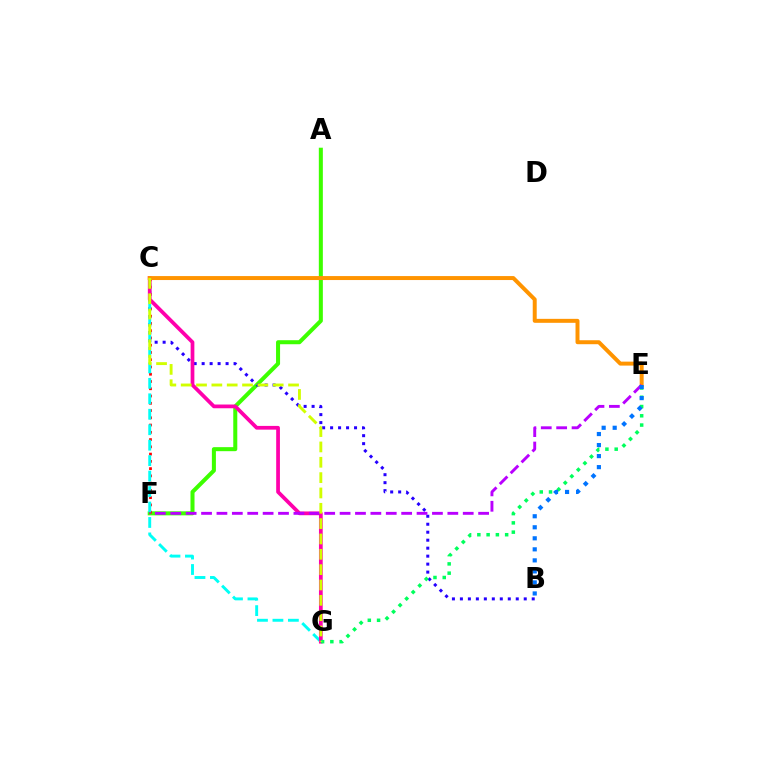{('A', 'F'): [{'color': '#3dff00', 'line_style': 'solid', 'thickness': 2.9}], ('B', 'C'): [{'color': '#2500ff', 'line_style': 'dotted', 'thickness': 2.17}], ('C', 'F'): [{'color': '#ff0000', 'line_style': 'dotted', 'thickness': 1.97}], ('C', 'G'): [{'color': '#00fff6', 'line_style': 'dashed', 'thickness': 2.1}, {'color': '#ff00ac', 'line_style': 'solid', 'thickness': 2.69}, {'color': '#d1ff00', 'line_style': 'dashed', 'thickness': 2.08}], ('E', 'G'): [{'color': '#00ff5c', 'line_style': 'dotted', 'thickness': 2.52}], ('C', 'E'): [{'color': '#ff9400', 'line_style': 'solid', 'thickness': 2.86}], ('E', 'F'): [{'color': '#b900ff', 'line_style': 'dashed', 'thickness': 2.09}], ('B', 'E'): [{'color': '#0074ff', 'line_style': 'dotted', 'thickness': 3.0}]}